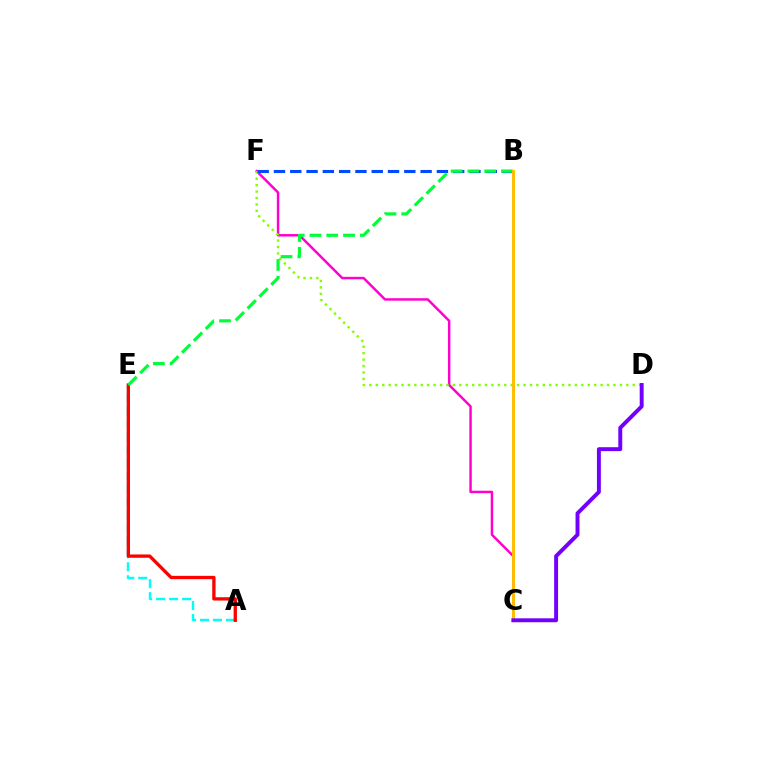{('A', 'E'): [{'color': '#00fff6', 'line_style': 'dashed', 'thickness': 1.76}, {'color': '#ff0000', 'line_style': 'solid', 'thickness': 2.39}], ('C', 'F'): [{'color': '#ff00cf', 'line_style': 'solid', 'thickness': 1.78}], ('D', 'F'): [{'color': '#84ff00', 'line_style': 'dotted', 'thickness': 1.75}], ('B', 'F'): [{'color': '#004bff', 'line_style': 'dashed', 'thickness': 2.21}], ('B', 'E'): [{'color': '#00ff39', 'line_style': 'dashed', 'thickness': 2.28}], ('B', 'C'): [{'color': '#ffbd00', 'line_style': 'solid', 'thickness': 2.12}], ('C', 'D'): [{'color': '#7200ff', 'line_style': 'solid', 'thickness': 2.83}]}